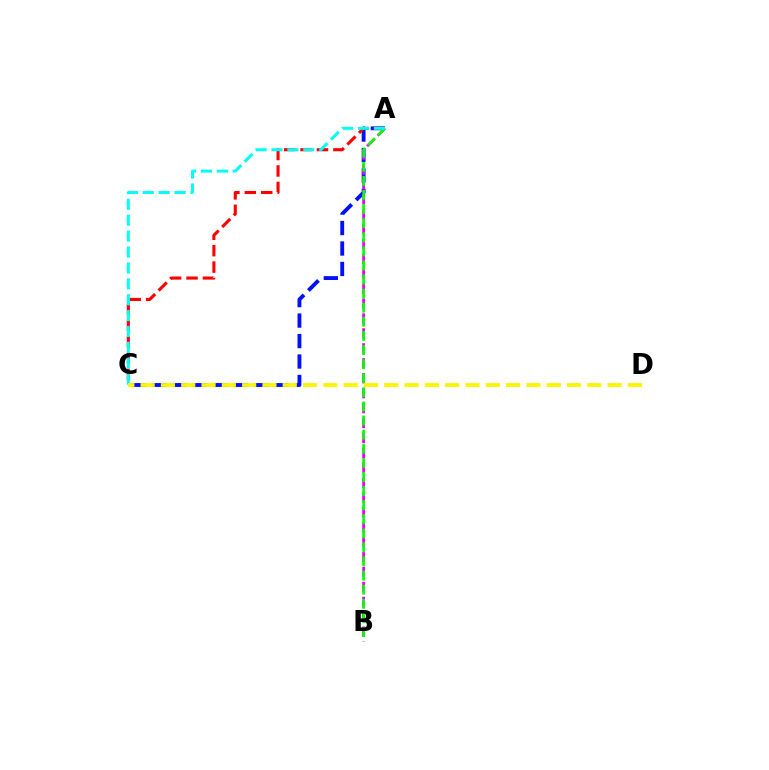{('A', 'C'): [{'color': '#0010ff', 'line_style': 'dashed', 'thickness': 2.78}, {'color': '#ff0000', 'line_style': 'dashed', 'thickness': 2.23}, {'color': '#00fff6', 'line_style': 'dashed', 'thickness': 2.16}], ('A', 'B'): [{'color': '#ee00ff', 'line_style': 'dashed', 'thickness': 2.03}, {'color': '#08ff00', 'line_style': 'dashed', 'thickness': 1.92}], ('C', 'D'): [{'color': '#fcf500', 'line_style': 'dashed', 'thickness': 2.76}]}